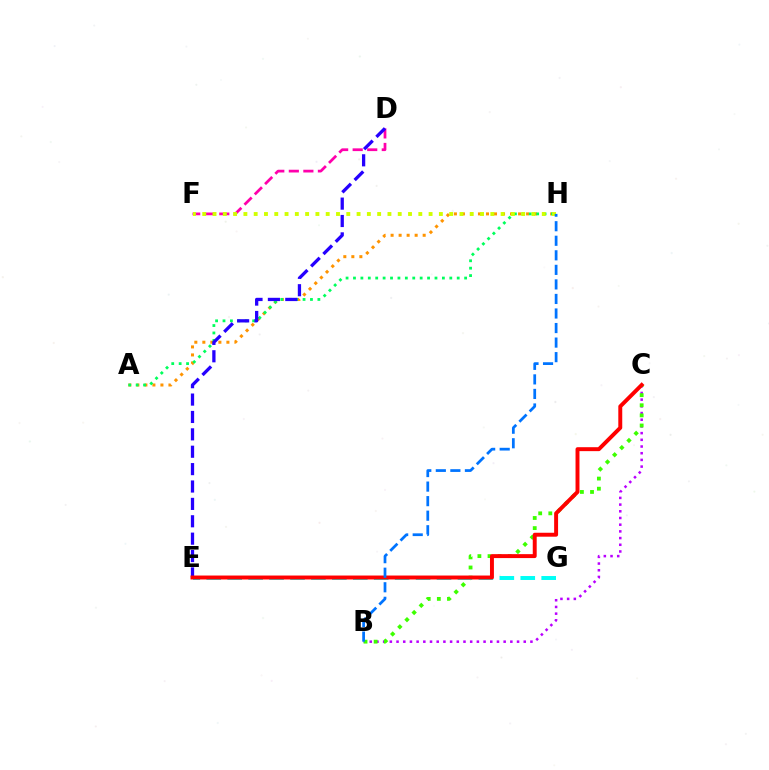{('A', 'H'): [{'color': '#ff9400', 'line_style': 'dotted', 'thickness': 2.18}, {'color': '#00ff5c', 'line_style': 'dotted', 'thickness': 2.01}], ('D', 'F'): [{'color': '#ff00ac', 'line_style': 'dashed', 'thickness': 1.98}], ('B', 'C'): [{'color': '#b900ff', 'line_style': 'dotted', 'thickness': 1.82}, {'color': '#3dff00', 'line_style': 'dotted', 'thickness': 2.75}], ('D', 'E'): [{'color': '#2500ff', 'line_style': 'dashed', 'thickness': 2.36}], ('F', 'H'): [{'color': '#d1ff00', 'line_style': 'dotted', 'thickness': 2.8}], ('E', 'G'): [{'color': '#00fff6', 'line_style': 'dashed', 'thickness': 2.84}], ('C', 'E'): [{'color': '#ff0000', 'line_style': 'solid', 'thickness': 2.84}], ('B', 'H'): [{'color': '#0074ff', 'line_style': 'dashed', 'thickness': 1.98}]}